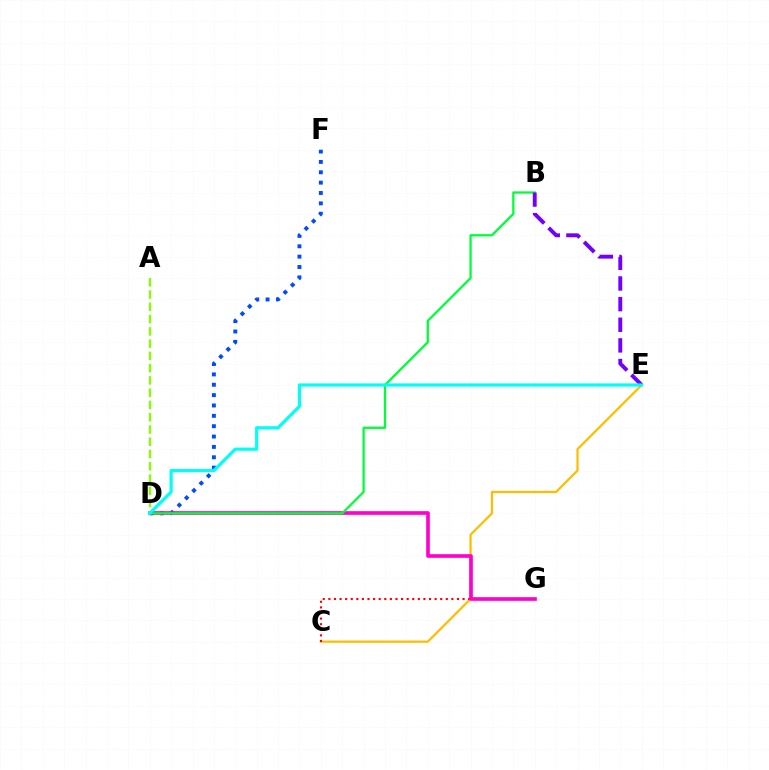{('C', 'E'): [{'color': '#ffbd00', 'line_style': 'solid', 'thickness': 1.61}], ('C', 'G'): [{'color': '#ff0000', 'line_style': 'dotted', 'thickness': 1.52}], ('D', 'F'): [{'color': '#004bff', 'line_style': 'dotted', 'thickness': 2.81}], ('D', 'G'): [{'color': '#ff00cf', 'line_style': 'solid', 'thickness': 2.63}], ('A', 'D'): [{'color': '#84ff00', 'line_style': 'dashed', 'thickness': 1.67}], ('B', 'D'): [{'color': '#00ff39', 'line_style': 'solid', 'thickness': 1.64}], ('B', 'E'): [{'color': '#7200ff', 'line_style': 'dashed', 'thickness': 2.8}], ('D', 'E'): [{'color': '#00fff6', 'line_style': 'solid', 'thickness': 2.3}]}